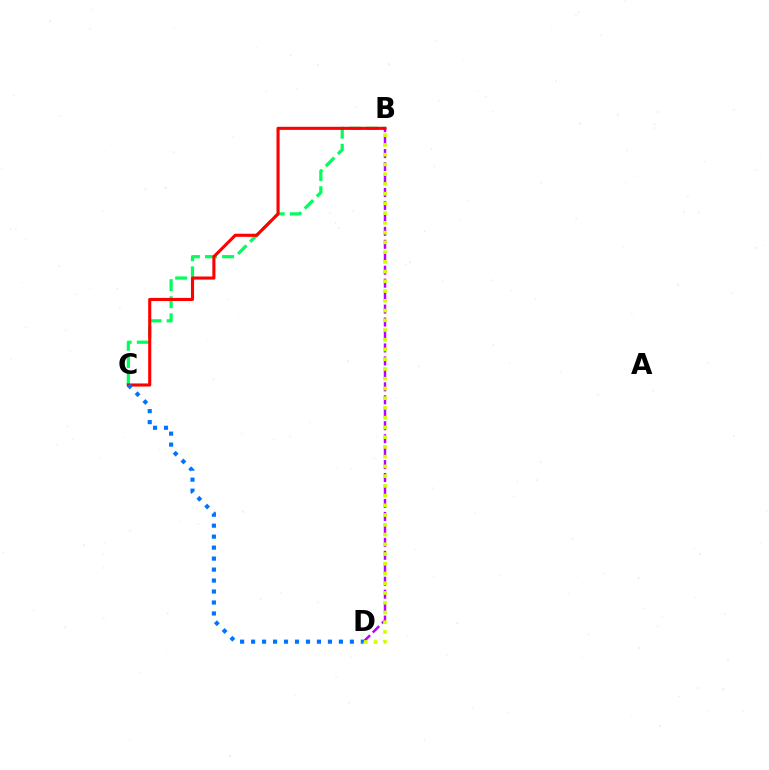{('B', 'C'): [{'color': '#00ff5c', 'line_style': 'dashed', 'thickness': 2.32}, {'color': '#ff0000', 'line_style': 'solid', 'thickness': 2.23}], ('B', 'D'): [{'color': '#b900ff', 'line_style': 'dashed', 'thickness': 1.76}, {'color': '#d1ff00', 'line_style': 'dotted', 'thickness': 2.65}], ('C', 'D'): [{'color': '#0074ff', 'line_style': 'dotted', 'thickness': 2.98}]}